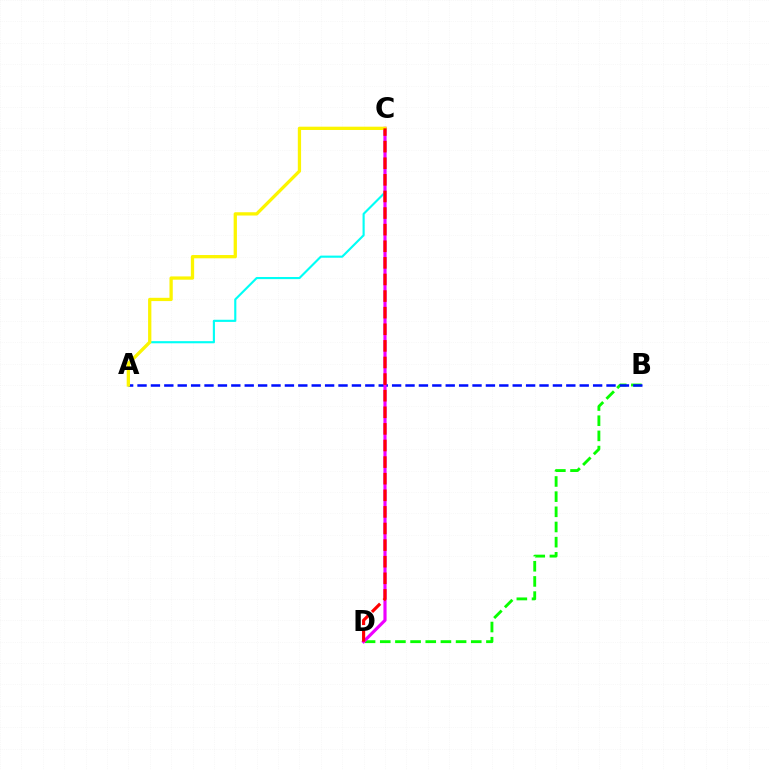{('B', 'D'): [{'color': '#08ff00', 'line_style': 'dashed', 'thickness': 2.06}], ('A', 'C'): [{'color': '#00fff6', 'line_style': 'solid', 'thickness': 1.54}, {'color': '#fcf500', 'line_style': 'solid', 'thickness': 2.36}], ('A', 'B'): [{'color': '#0010ff', 'line_style': 'dashed', 'thickness': 1.82}], ('C', 'D'): [{'color': '#ee00ff', 'line_style': 'solid', 'thickness': 2.28}, {'color': '#ff0000', 'line_style': 'dashed', 'thickness': 2.26}]}